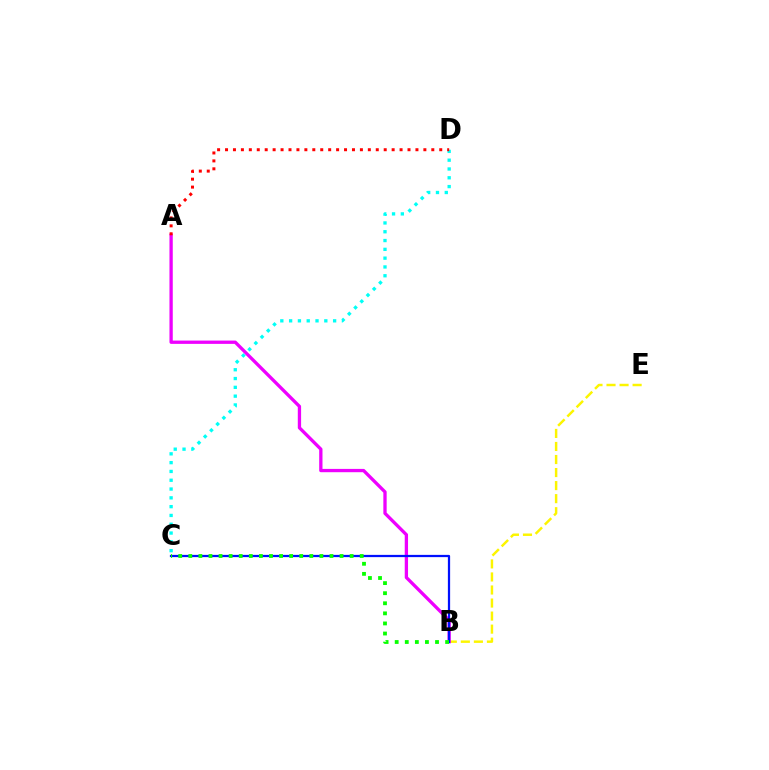{('C', 'D'): [{'color': '#00fff6', 'line_style': 'dotted', 'thickness': 2.39}], ('B', 'E'): [{'color': '#fcf500', 'line_style': 'dashed', 'thickness': 1.77}], ('A', 'B'): [{'color': '#ee00ff', 'line_style': 'solid', 'thickness': 2.38}], ('B', 'C'): [{'color': '#0010ff', 'line_style': 'solid', 'thickness': 1.61}, {'color': '#08ff00', 'line_style': 'dotted', 'thickness': 2.74}], ('A', 'D'): [{'color': '#ff0000', 'line_style': 'dotted', 'thickness': 2.16}]}